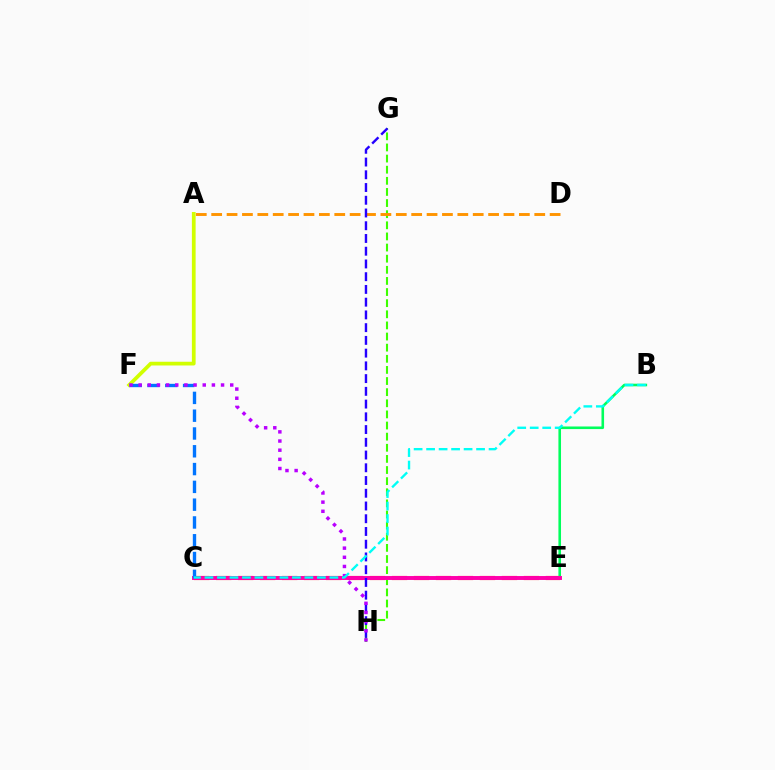{('C', 'E'): [{'color': '#ff0000', 'line_style': 'dashed', 'thickness': 2.99}, {'color': '#ff00ac', 'line_style': 'solid', 'thickness': 2.83}], ('A', 'F'): [{'color': '#d1ff00', 'line_style': 'solid', 'thickness': 2.69}], ('B', 'E'): [{'color': '#00ff5c', 'line_style': 'solid', 'thickness': 1.87}], ('G', 'H'): [{'color': '#3dff00', 'line_style': 'dashed', 'thickness': 1.51}, {'color': '#2500ff', 'line_style': 'dashed', 'thickness': 1.73}], ('A', 'D'): [{'color': '#ff9400', 'line_style': 'dashed', 'thickness': 2.09}], ('C', 'F'): [{'color': '#0074ff', 'line_style': 'dashed', 'thickness': 2.42}], ('F', 'H'): [{'color': '#b900ff', 'line_style': 'dotted', 'thickness': 2.49}], ('B', 'C'): [{'color': '#00fff6', 'line_style': 'dashed', 'thickness': 1.7}]}